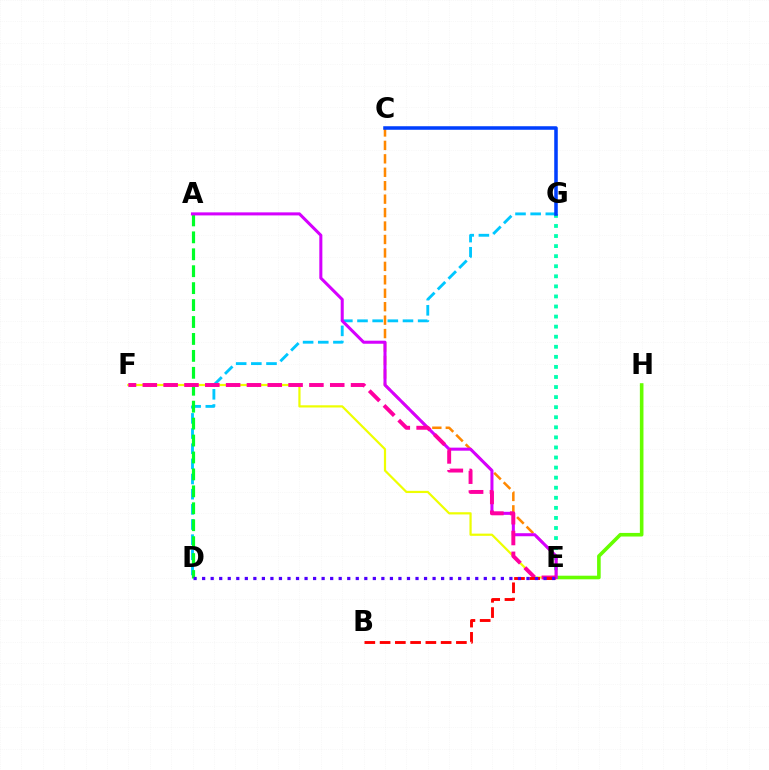{('E', 'H'): [{'color': '#66ff00', 'line_style': 'solid', 'thickness': 2.59}], ('E', 'F'): [{'color': '#eeff00', 'line_style': 'solid', 'thickness': 1.59}, {'color': '#ff00a0', 'line_style': 'dashed', 'thickness': 2.83}], ('E', 'G'): [{'color': '#00ffaf', 'line_style': 'dotted', 'thickness': 2.74}], ('C', 'E'): [{'color': '#ff8800', 'line_style': 'dashed', 'thickness': 1.83}], ('D', 'G'): [{'color': '#00c7ff', 'line_style': 'dashed', 'thickness': 2.06}], ('C', 'G'): [{'color': '#003fff', 'line_style': 'solid', 'thickness': 2.55}], ('A', 'D'): [{'color': '#00ff27', 'line_style': 'dashed', 'thickness': 2.3}], ('A', 'E'): [{'color': '#d600ff', 'line_style': 'solid', 'thickness': 2.19}], ('B', 'E'): [{'color': '#ff0000', 'line_style': 'dashed', 'thickness': 2.07}], ('D', 'E'): [{'color': '#4f00ff', 'line_style': 'dotted', 'thickness': 2.32}]}